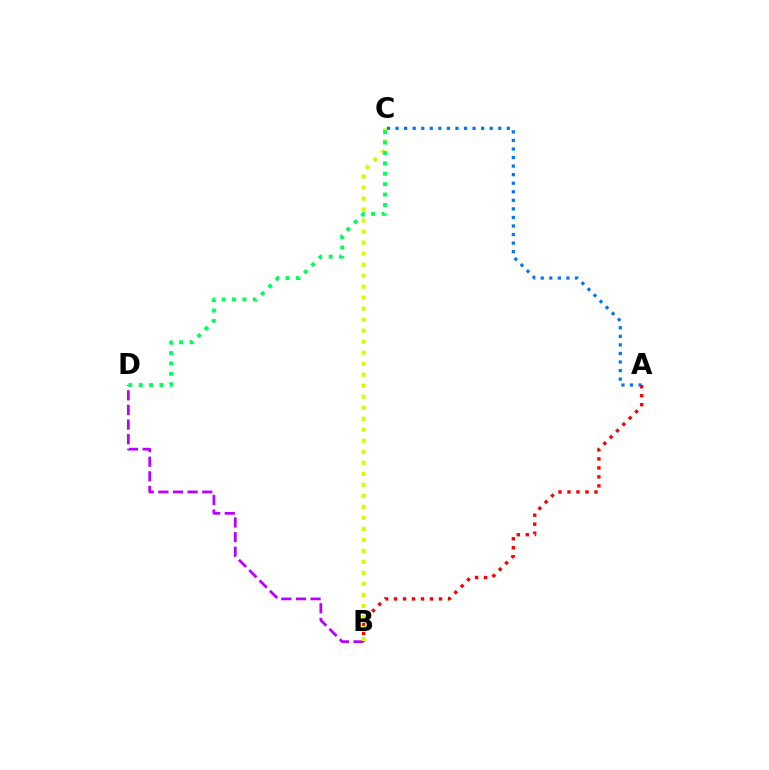{('B', 'D'): [{'color': '#b900ff', 'line_style': 'dashed', 'thickness': 1.99}], ('A', 'C'): [{'color': '#0074ff', 'line_style': 'dotted', 'thickness': 2.32}], ('A', 'B'): [{'color': '#ff0000', 'line_style': 'dotted', 'thickness': 2.44}], ('B', 'C'): [{'color': '#d1ff00', 'line_style': 'dotted', 'thickness': 2.99}], ('C', 'D'): [{'color': '#00ff5c', 'line_style': 'dotted', 'thickness': 2.82}]}